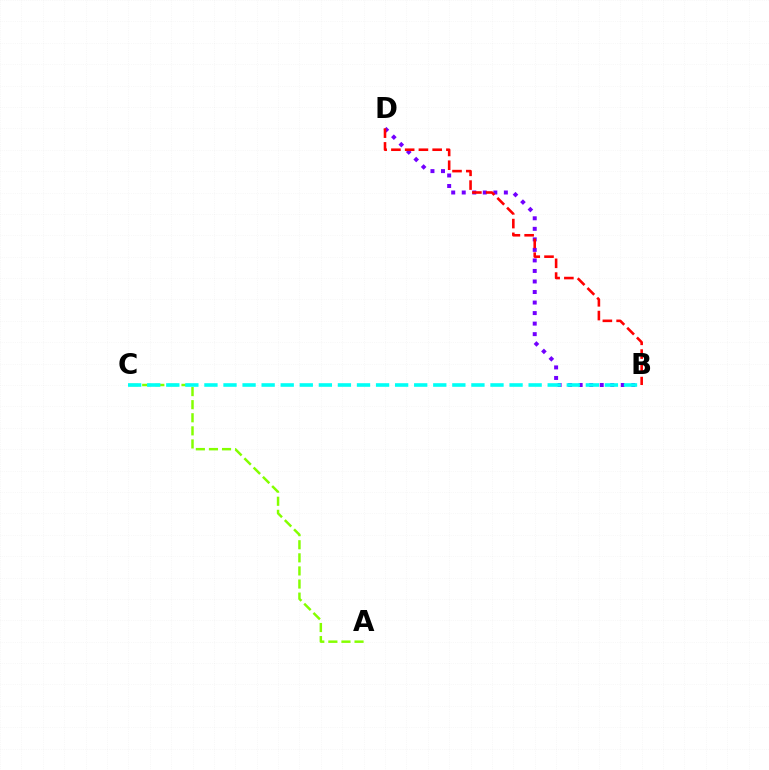{('B', 'D'): [{'color': '#7200ff', 'line_style': 'dotted', 'thickness': 2.86}, {'color': '#ff0000', 'line_style': 'dashed', 'thickness': 1.87}], ('A', 'C'): [{'color': '#84ff00', 'line_style': 'dashed', 'thickness': 1.78}], ('B', 'C'): [{'color': '#00fff6', 'line_style': 'dashed', 'thickness': 2.59}]}